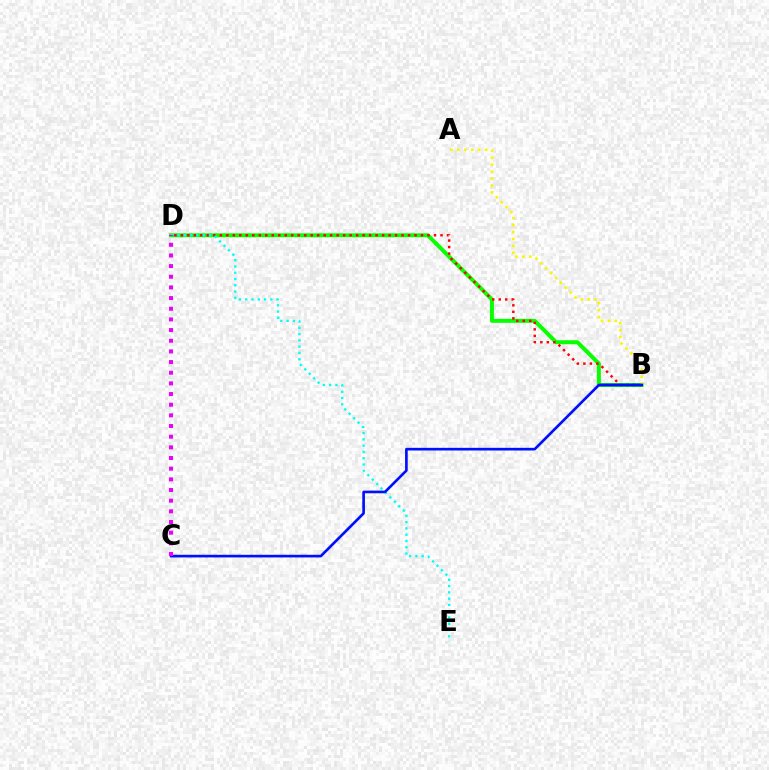{('B', 'D'): [{'color': '#08ff00', 'line_style': 'solid', 'thickness': 2.86}, {'color': '#ff0000', 'line_style': 'dotted', 'thickness': 1.76}], ('A', 'B'): [{'color': '#fcf500', 'line_style': 'dotted', 'thickness': 1.88}], ('D', 'E'): [{'color': '#00fff6', 'line_style': 'dotted', 'thickness': 1.71}], ('B', 'C'): [{'color': '#0010ff', 'line_style': 'solid', 'thickness': 1.92}], ('C', 'D'): [{'color': '#ee00ff', 'line_style': 'dotted', 'thickness': 2.9}]}